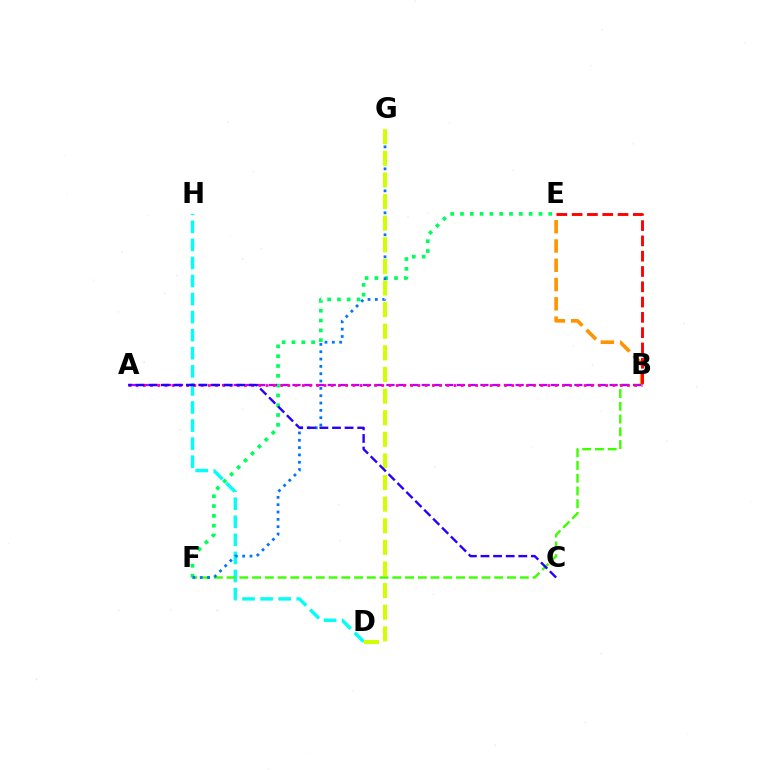{('D', 'H'): [{'color': '#00fff6', 'line_style': 'dashed', 'thickness': 2.45}], ('B', 'E'): [{'color': '#ff9400', 'line_style': 'dashed', 'thickness': 2.62}, {'color': '#ff0000', 'line_style': 'dashed', 'thickness': 2.08}], ('E', 'F'): [{'color': '#00ff5c', 'line_style': 'dotted', 'thickness': 2.66}], ('B', 'F'): [{'color': '#3dff00', 'line_style': 'dashed', 'thickness': 1.73}], ('F', 'G'): [{'color': '#0074ff', 'line_style': 'dotted', 'thickness': 1.99}], ('A', 'B'): [{'color': '#b900ff', 'line_style': 'dashed', 'thickness': 1.6}, {'color': '#ff00ac', 'line_style': 'dotted', 'thickness': 1.96}], ('D', 'G'): [{'color': '#d1ff00', 'line_style': 'dashed', 'thickness': 2.94}], ('A', 'C'): [{'color': '#2500ff', 'line_style': 'dashed', 'thickness': 1.71}]}